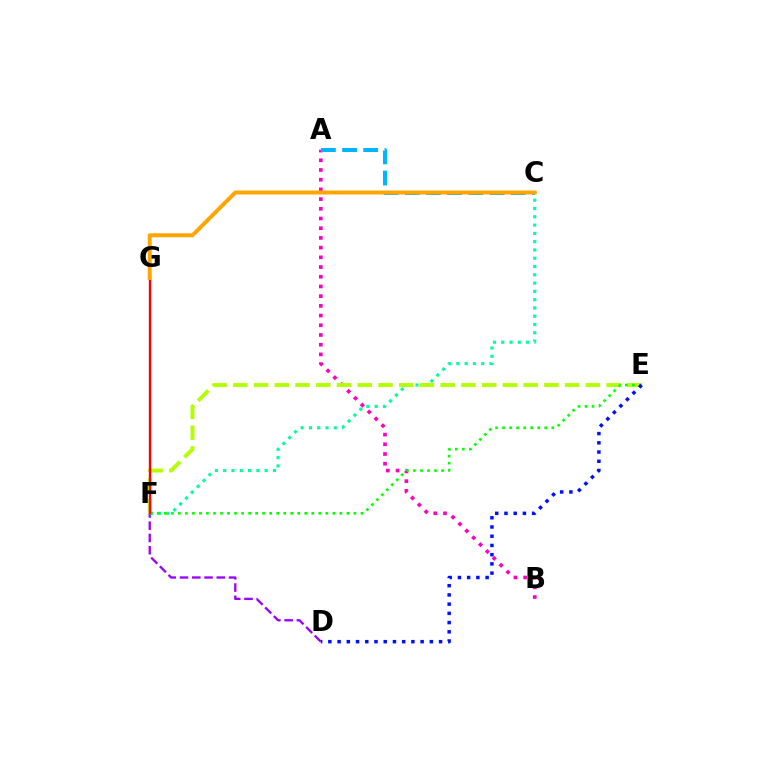{('A', 'B'): [{'color': '#ff00bd', 'line_style': 'dotted', 'thickness': 2.64}], ('A', 'C'): [{'color': '#00b5ff', 'line_style': 'dashed', 'thickness': 2.87}], ('D', 'F'): [{'color': '#9b00ff', 'line_style': 'dashed', 'thickness': 1.67}], ('C', 'F'): [{'color': '#00ff9d', 'line_style': 'dotted', 'thickness': 2.25}], ('E', 'F'): [{'color': '#b3ff00', 'line_style': 'dashed', 'thickness': 2.82}, {'color': '#08ff00', 'line_style': 'dotted', 'thickness': 1.91}], ('D', 'E'): [{'color': '#0010ff', 'line_style': 'dotted', 'thickness': 2.51}], ('F', 'G'): [{'color': '#ff0000', 'line_style': 'solid', 'thickness': 1.71}], ('C', 'G'): [{'color': '#ffa500', 'line_style': 'solid', 'thickness': 2.85}]}